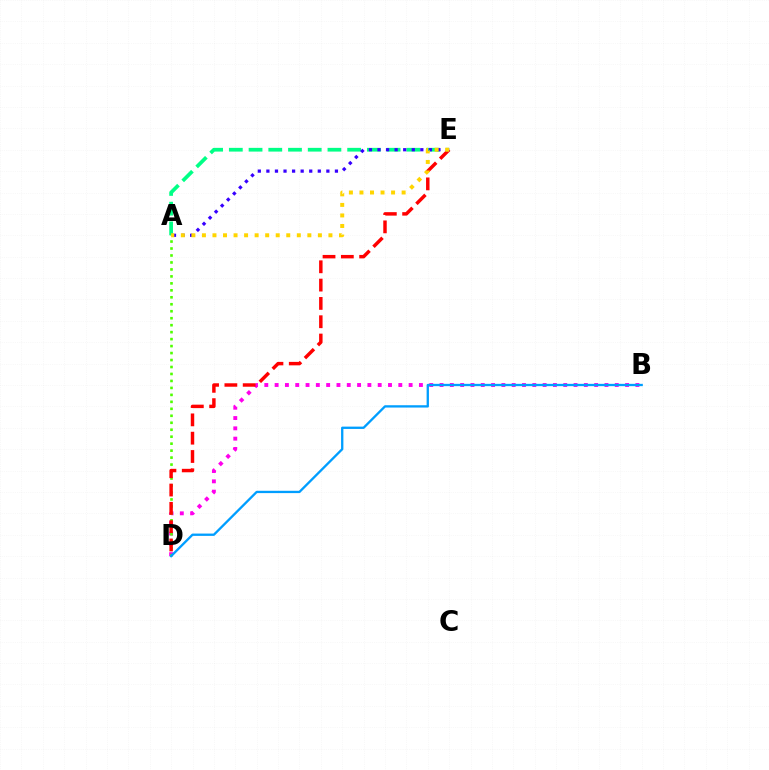{('B', 'D'): [{'color': '#ff00ed', 'line_style': 'dotted', 'thickness': 2.8}, {'color': '#009eff', 'line_style': 'solid', 'thickness': 1.67}], ('A', 'E'): [{'color': '#00ff86', 'line_style': 'dashed', 'thickness': 2.68}, {'color': '#3700ff', 'line_style': 'dotted', 'thickness': 2.33}, {'color': '#ffd500', 'line_style': 'dotted', 'thickness': 2.86}], ('A', 'D'): [{'color': '#4fff00', 'line_style': 'dotted', 'thickness': 1.89}], ('D', 'E'): [{'color': '#ff0000', 'line_style': 'dashed', 'thickness': 2.49}]}